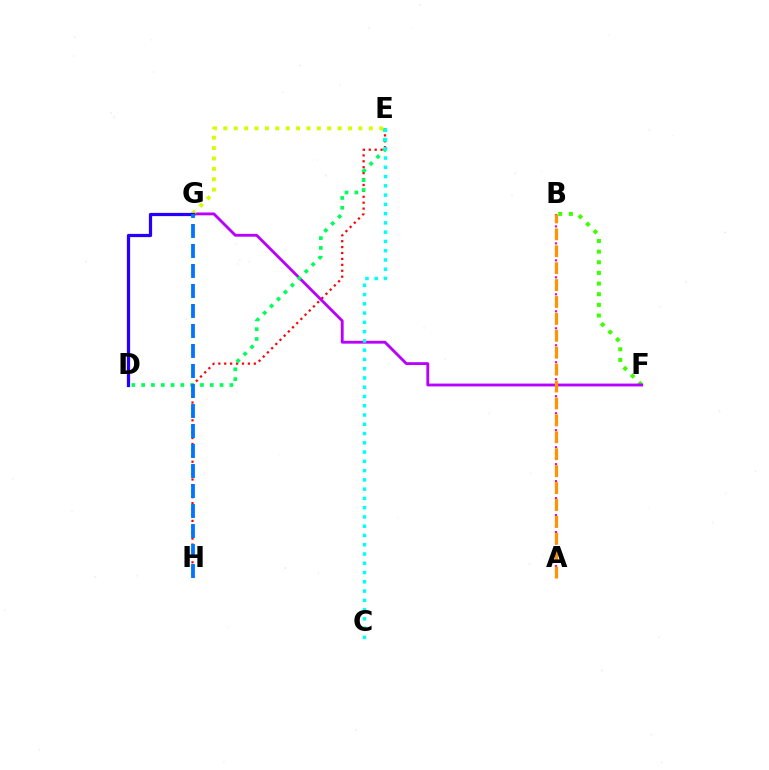{('B', 'F'): [{'color': '#3dff00', 'line_style': 'dotted', 'thickness': 2.89}], ('E', 'H'): [{'color': '#ff0000', 'line_style': 'dotted', 'thickness': 1.61}], ('F', 'G'): [{'color': '#b900ff', 'line_style': 'solid', 'thickness': 2.05}], ('D', 'E'): [{'color': '#00ff5c', 'line_style': 'dotted', 'thickness': 2.66}], ('C', 'E'): [{'color': '#00fff6', 'line_style': 'dotted', 'thickness': 2.52}], ('A', 'B'): [{'color': '#ff00ac', 'line_style': 'dotted', 'thickness': 1.54}, {'color': '#ff9400', 'line_style': 'dashed', 'thickness': 2.3}], ('E', 'G'): [{'color': '#d1ff00', 'line_style': 'dotted', 'thickness': 2.82}], ('D', 'G'): [{'color': '#2500ff', 'line_style': 'solid', 'thickness': 2.32}], ('G', 'H'): [{'color': '#0074ff', 'line_style': 'dashed', 'thickness': 2.72}]}